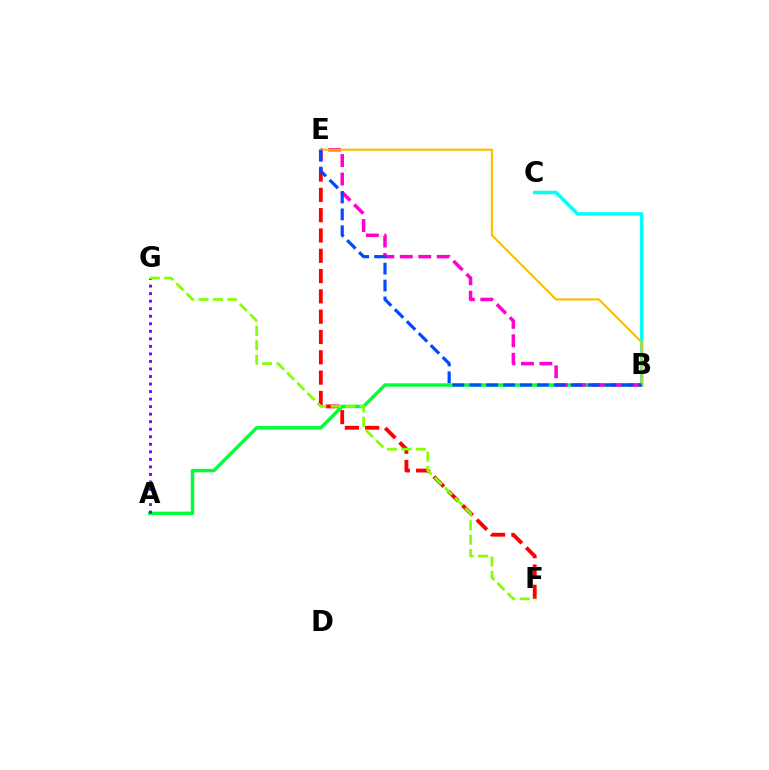{('E', 'F'): [{'color': '#ff0000', 'line_style': 'dashed', 'thickness': 2.76}], ('A', 'B'): [{'color': '#00ff39', 'line_style': 'solid', 'thickness': 2.47}], ('B', 'C'): [{'color': '#00fff6', 'line_style': 'solid', 'thickness': 2.5}], ('A', 'G'): [{'color': '#7200ff', 'line_style': 'dotted', 'thickness': 2.05}], ('F', 'G'): [{'color': '#84ff00', 'line_style': 'dashed', 'thickness': 1.96}], ('B', 'E'): [{'color': '#ff00cf', 'line_style': 'dashed', 'thickness': 2.51}, {'color': '#ffbd00', 'line_style': 'solid', 'thickness': 1.55}, {'color': '#004bff', 'line_style': 'dashed', 'thickness': 2.3}]}